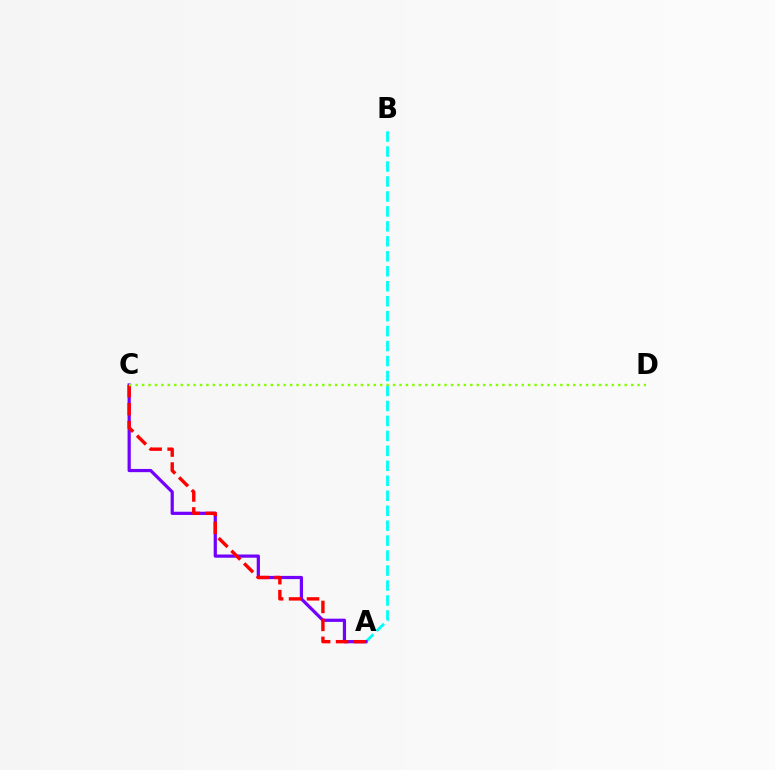{('A', 'B'): [{'color': '#00fff6', 'line_style': 'dashed', 'thickness': 2.03}], ('A', 'C'): [{'color': '#7200ff', 'line_style': 'solid', 'thickness': 2.31}, {'color': '#ff0000', 'line_style': 'dashed', 'thickness': 2.44}], ('C', 'D'): [{'color': '#84ff00', 'line_style': 'dotted', 'thickness': 1.75}]}